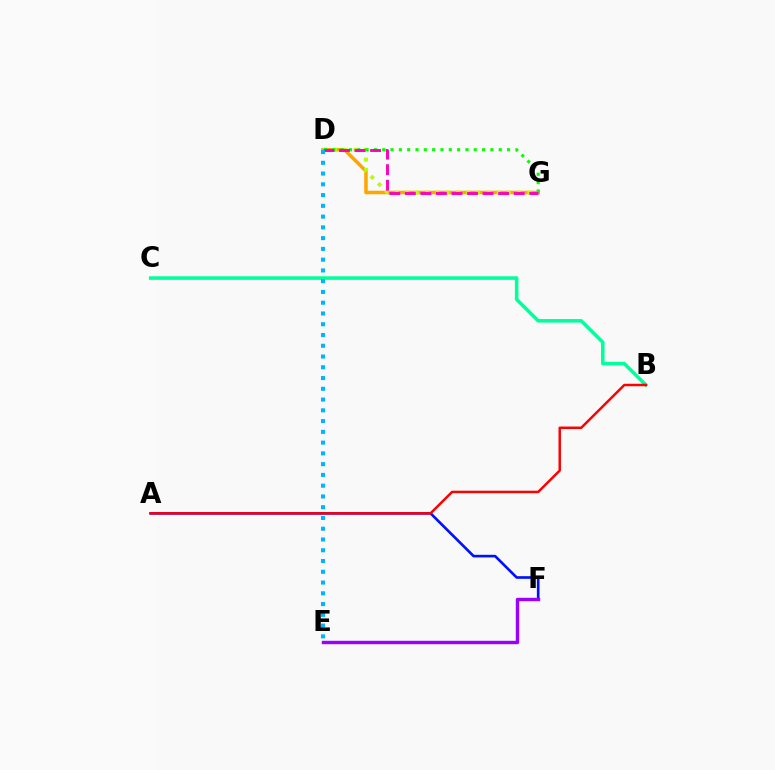{('D', 'G'): [{'color': '#ffa500', 'line_style': 'solid', 'thickness': 2.54}, {'color': '#b3ff00', 'line_style': 'dotted', 'thickness': 2.77}, {'color': '#08ff00', 'line_style': 'dotted', 'thickness': 2.26}, {'color': '#ff00bd', 'line_style': 'dashed', 'thickness': 2.11}], ('A', 'F'): [{'color': '#0010ff', 'line_style': 'solid', 'thickness': 1.9}], ('B', 'C'): [{'color': '#00ff9d', 'line_style': 'solid', 'thickness': 2.56}], ('A', 'B'): [{'color': '#ff0000', 'line_style': 'solid', 'thickness': 1.78}], ('D', 'E'): [{'color': '#00b5ff', 'line_style': 'dotted', 'thickness': 2.92}], ('E', 'F'): [{'color': '#9b00ff', 'line_style': 'solid', 'thickness': 2.45}]}